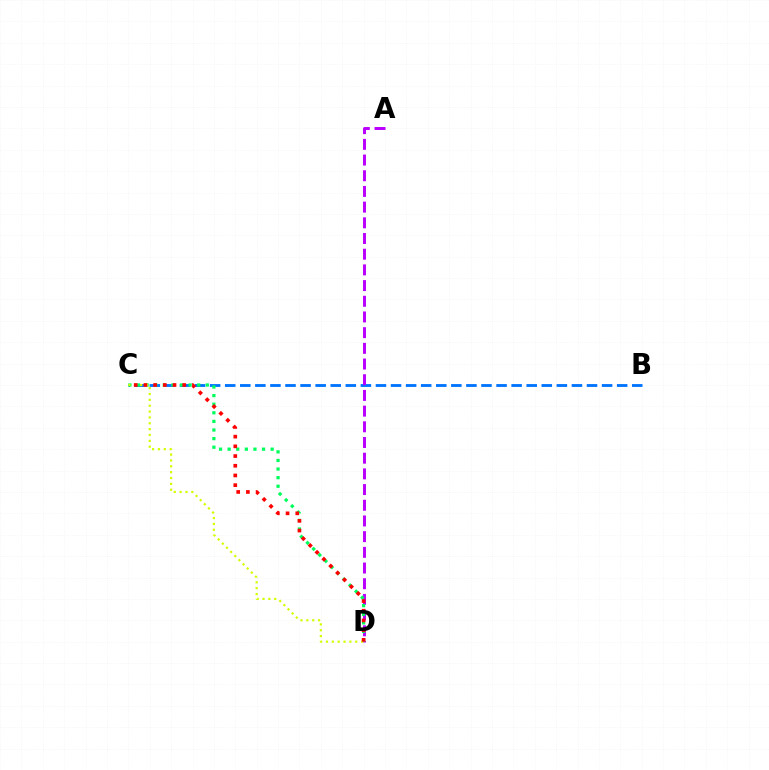{('B', 'C'): [{'color': '#0074ff', 'line_style': 'dashed', 'thickness': 2.05}], ('A', 'D'): [{'color': '#b900ff', 'line_style': 'dashed', 'thickness': 2.13}], ('C', 'D'): [{'color': '#00ff5c', 'line_style': 'dotted', 'thickness': 2.34}, {'color': '#d1ff00', 'line_style': 'dotted', 'thickness': 1.59}, {'color': '#ff0000', 'line_style': 'dotted', 'thickness': 2.64}]}